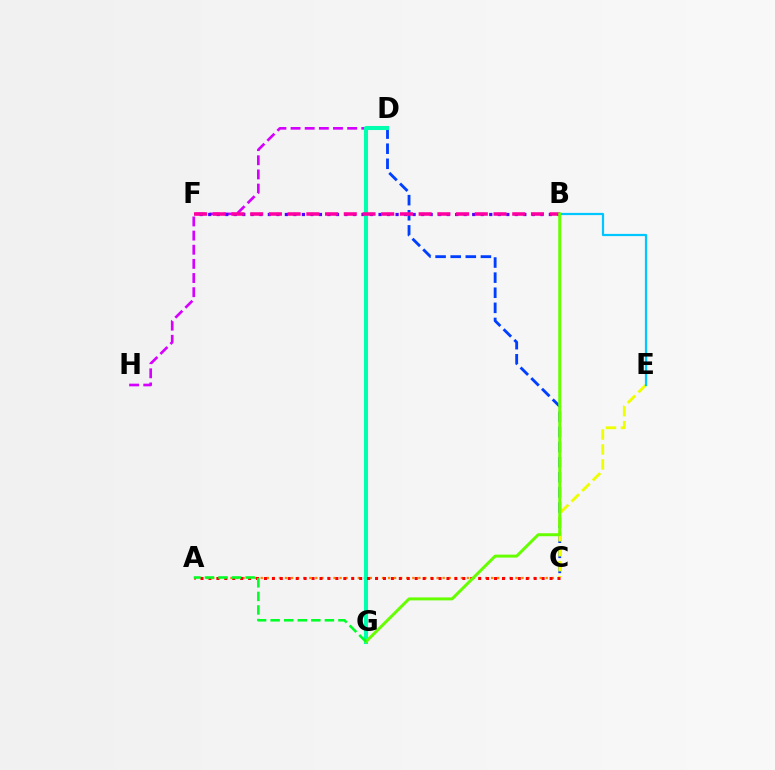{('C', 'D'): [{'color': '#003fff', 'line_style': 'dashed', 'thickness': 2.05}], ('D', 'H'): [{'color': '#d600ff', 'line_style': 'dashed', 'thickness': 1.92}], ('A', 'C'): [{'color': '#ff8800', 'line_style': 'dotted', 'thickness': 1.65}, {'color': '#ff0000', 'line_style': 'dotted', 'thickness': 2.16}], ('C', 'E'): [{'color': '#eeff00', 'line_style': 'dashed', 'thickness': 2.03}], ('B', 'E'): [{'color': '#00c7ff', 'line_style': 'solid', 'thickness': 1.6}], ('B', 'F'): [{'color': '#4f00ff', 'line_style': 'dotted', 'thickness': 2.31}, {'color': '#ff00a0', 'line_style': 'dashed', 'thickness': 2.54}], ('D', 'G'): [{'color': '#00ffaf', 'line_style': 'solid', 'thickness': 2.93}], ('B', 'G'): [{'color': '#66ff00', 'line_style': 'solid', 'thickness': 2.13}], ('A', 'G'): [{'color': '#00ff27', 'line_style': 'dashed', 'thickness': 1.84}]}